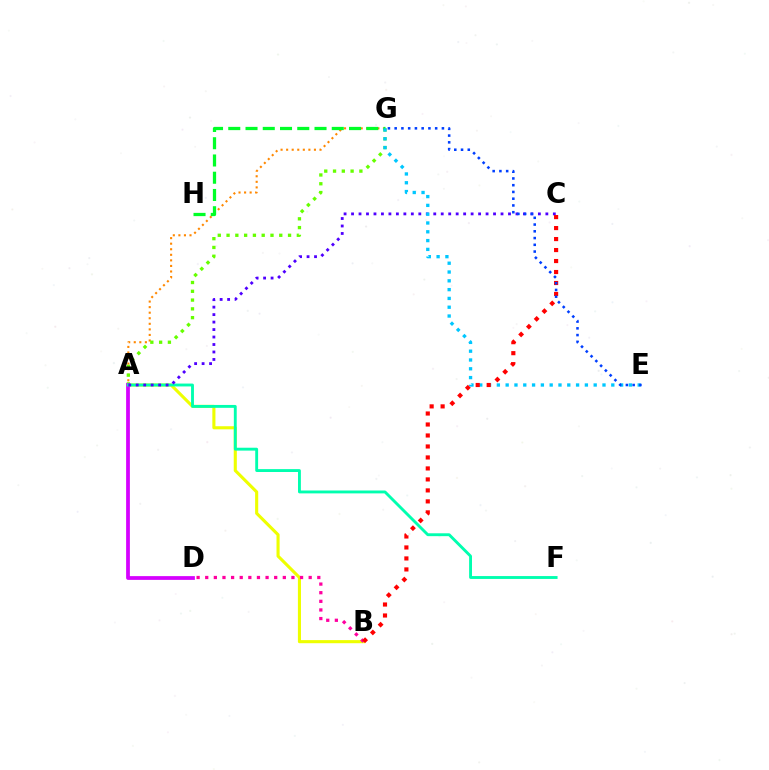{('A', 'G'): [{'color': '#ff8800', 'line_style': 'dotted', 'thickness': 1.51}, {'color': '#66ff00', 'line_style': 'dotted', 'thickness': 2.39}], ('A', 'B'): [{'color': '#eeff00', 'line_style': 'solid', 'thickness': 2.23}], ('A', 'D'): [{'color': '#d600ff', 'line_style': 'solid', 'thickness': 2.7}], ('A', 'F'): [{'color': '#00ffaf', 'line_style': 'solid', 'thickness': 2.07}], ('A', 'C'): [{'color': '#4f00ff', 'line_style': 'dotted', 'thickness': 2.03}], ('G', 'H'): [{'color': '#00ff27', 'line_style': 'dashed', 'thickness': 2.34}], ('B', 'D'): [{'color': '#ff00a0', 'line_style': 'dotted', 'thickness': 2.34}], ('E', 'G'): [{'color': '#00c7ff', 'line_style': 'dotted', 'thickness': 2.39}, {'color': '#003fff', 'line_style': 'dotted', 'thickness': 1.83}], ('B', 'C'): [{'color': '#ff0000', 'line_style': 'dotted', 'thickness': 2.98}]}